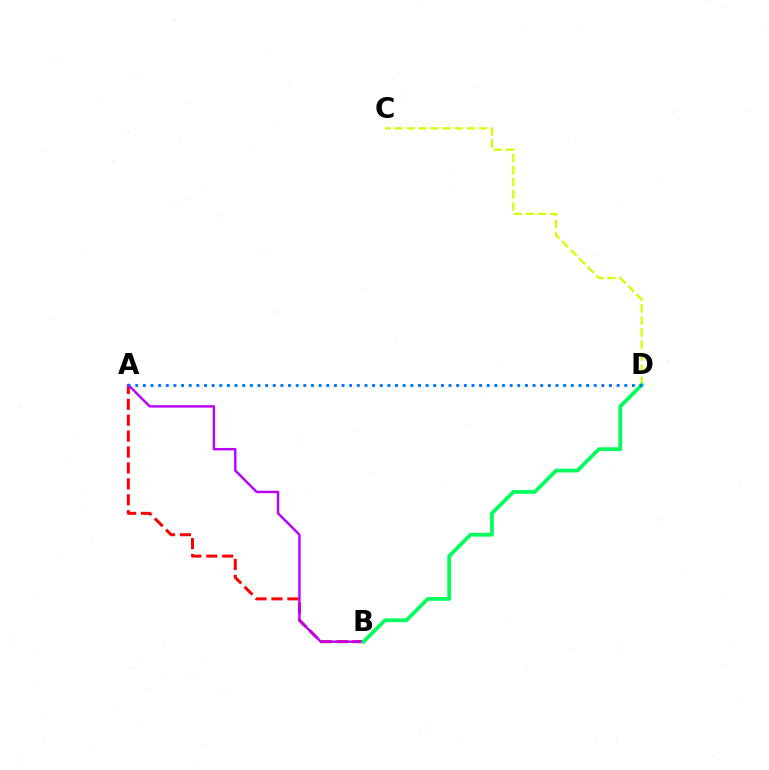{('C', 'D'): [{'color': '#d1ff00', 'line_style': 'dashed', 'thickness': 1.64}], ('A', 'B'): [{'color': '#ff0000', 'line_style': 'dashed', 'thickness': 2.16}, {'color': '#b900ff', 'line_style': 'solid', 'thickness': 1.74}], ('B', 'D'): [{'color': '#00ff5c', 'line_style': 'solid', 'thickness': 2.71}], ('A', 'D'): [{'color': '#0074ff', 'line_style': 'dotted', 'thickness': 2.08}]}